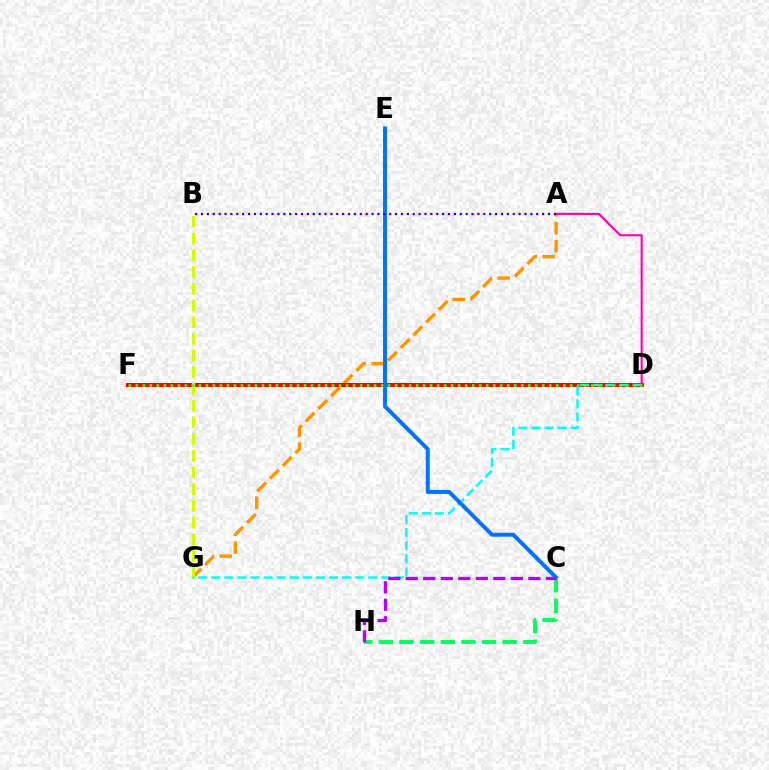{('A', 'G'): [{'color': '#ff9400', 'line_style': 'dashed', 'thickness': 2.44}], ('D', 'F'): [{'color': '#ff0000', 'line_style': 'solid', 'thickness': 2.94}, {'color': '#3dff00', 'line_style': 'dotted', 'thickness': 1.9}], ('B', 'G'): [{'color': '#d1ff00', 'line_style': 'dashed', 'thickness': 2.27}], ('D', 'G'): [{'color': '#00fff6', 'line_style': 'dashed', 'thickness': 1.78}], ('C', 'E'): [{'color': '#0074ff', 'line_style': 'solid', 'thickness': 2.84}], ('A', 'D'): [{'color': '#ff00ac', 'line_style': 'solid', 'thickness': 1.51}], ('C', 'H'): [{'color': '#00ff5c', 'line_style': 'dashed', 'thickness': 2.8}, {'color': '#b900ff', 'line_style': 'dashed', 'thickness': 2.38}], ('A', 'B'): [{'color': '#2500ff', 'line_style': 'dotted', 'thickness': 1.6}]}